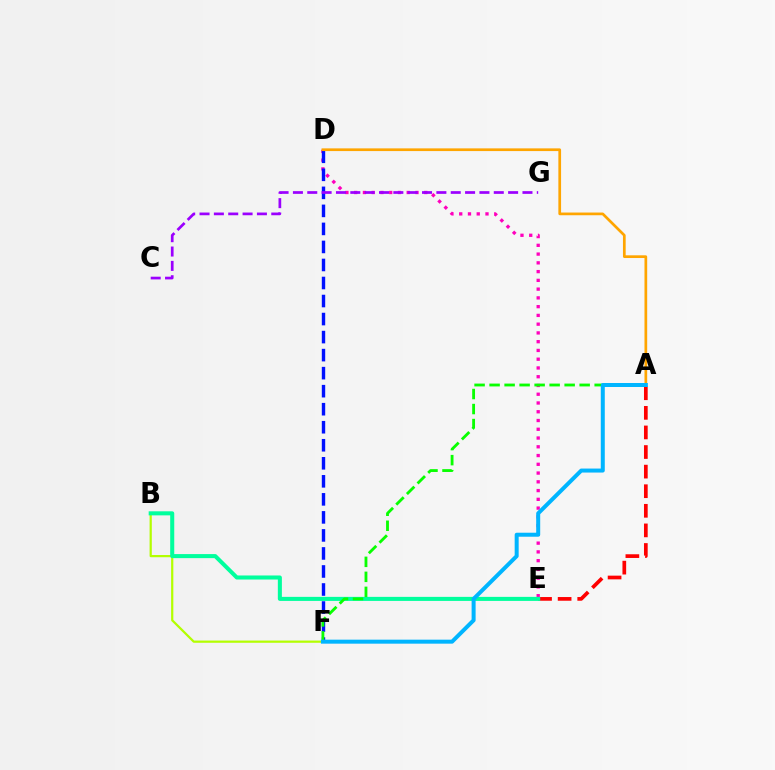{('B', 'F'): [{'color': '#b3ff00', 'line_style': 'solid', 'thickness': 1.6}], ('A', 'E'): [{'color': '#ff0000', 'line_style': 'dashed', 'thickness': 2.66}], ('D', 'E'): [{'color': '#ff00bd', 'line_style': 'dotted', 'thickness': 2.38}], ('D', 'F'): [{'color': '#0010ff', 'line_style': 'dashed', 'thickness': 2.45}], ('A', 'D'): [{'color': '#ffa500', 'line_style': 'solid', 'thickness': 1.95}], ('B', 'E'): [{'color': '#00ff9d', 'line_style': 'solid', 'thickness': 2.91}], ('A', 'F'): [{'color': '#08ff00', 'line_style': 'dashed', 'thickness': 2.04}, {'color': '#00b5ff', 'line_style': 'solid', 'thickness': 2.88}], ('C', 'G'): [{'color': '#9b00ff', 'line_style': 'dashed', 'thickness': 1.95}]}